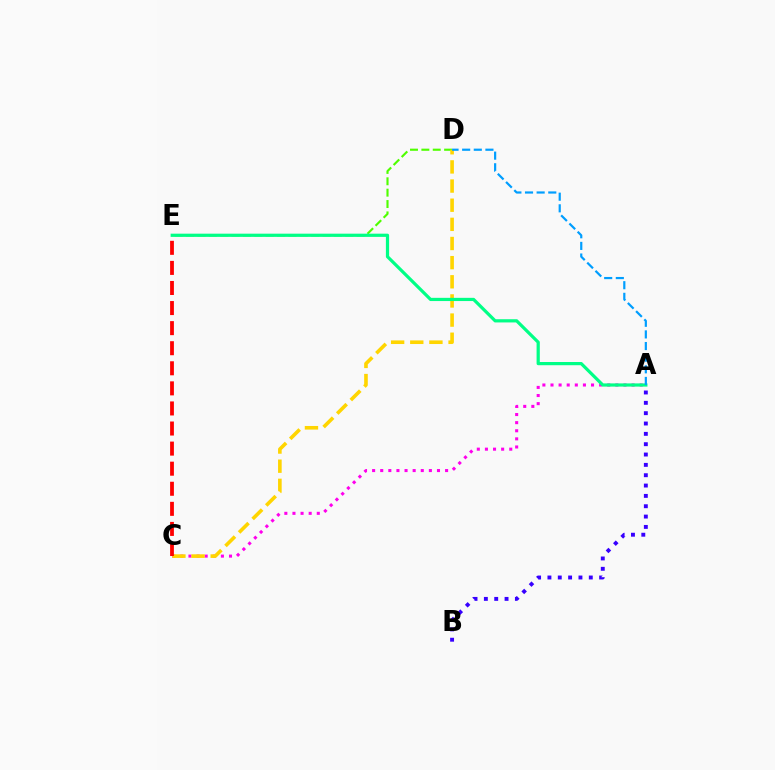{('A', 'C'): [{'color': '#ff00ed', 'line_style': 'dotted', 'thickness': 2.2}], ('A', 'B'): [{'color': '#3700ff', 'line_style': 'dotted', 'thickness': 2.81}], ('D', 'E'): [{'color': '#4fff00', 'line_style': 'dashed', 'thickness': 1.54}], ('C', 'D'): [{'color': '#ffd500', 'line_style': 'dashed', 'thickness': 2.6}], ('A', 'E'): [{'color': '#00ff86', 'line_style': 'solid', 'thickness': 2.31}], ('A', 'D'): [{'color': '#009eff', 'line_style': 'dashed', 'thickness': 1.58}], ('C', 'E'): [{'color': '#ff0000', 'line_style': 'dashed', 'thickness': 2.73}]}